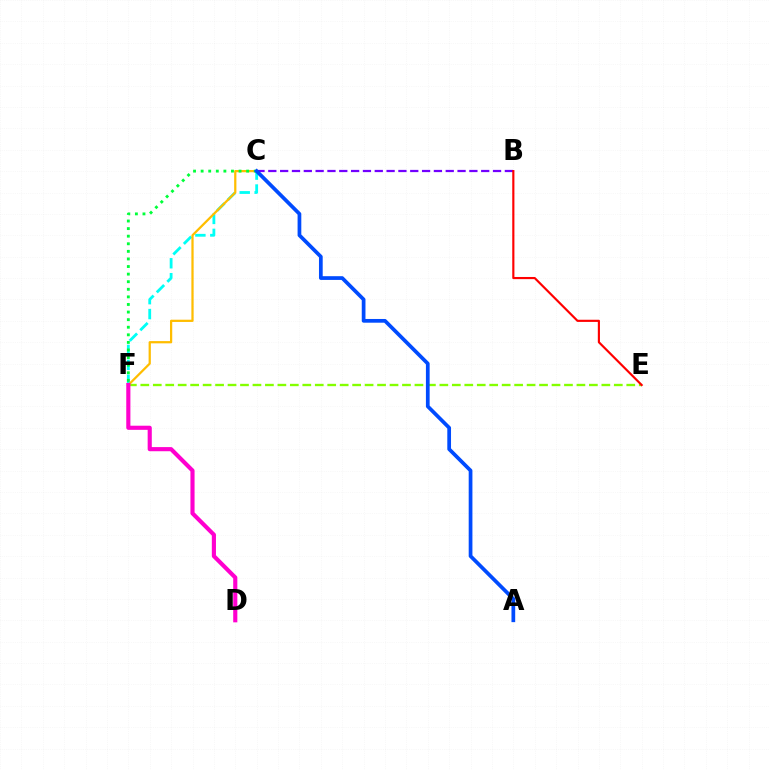{('C', 'F'): [{'color': '#00fff6', 'line_style': 'dashed', 'thickness': 2.03}, {'color': '#ffbd00', 'line_style': 'solid', 'thickness': 1.62}, {'color': '#00ff39', 'line_style': 'dotted', 'thickness': 2.06}], ('B', 'C'): [{'color': '#7200ff', 'line_style': 'dashed', 'thickness': 1.61}], ('E', 'F'): [{'color': '#84ff00', 'line_style': 'dashed', 'thickness': 1.69}], ('B', 'E'): [{'color': '#ff0000', 'line_style': 'solid', 'thickness': 1.55}], ('A', 'C'): [{'color': '#004bff', 'line_style': 'solid', 'thickness': 2.68}], ('D', 'F'): [{'color': '#ff00cf', 'line_style': 'solid', 'thickness': 2.98}]}